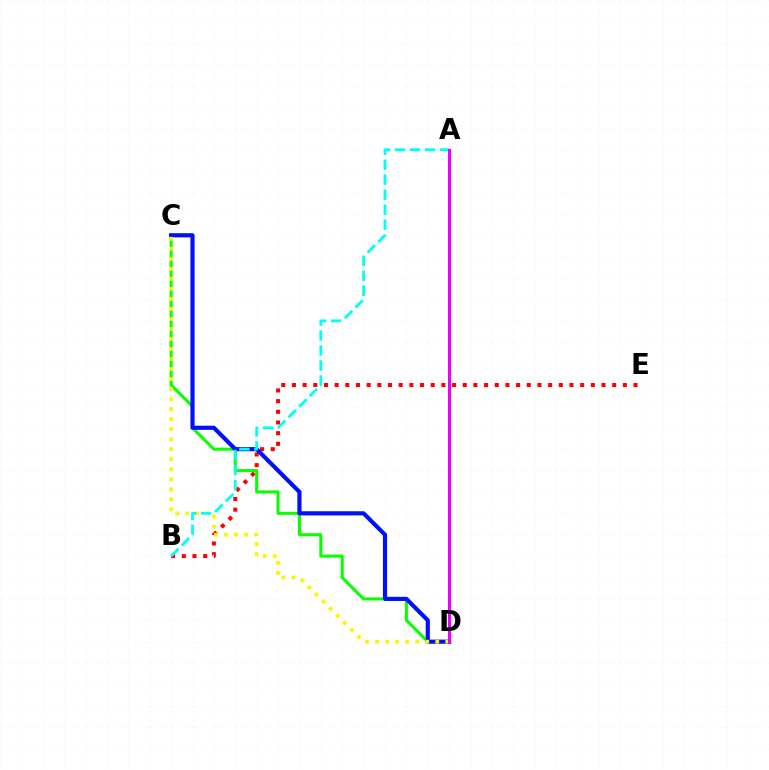{('B', 'E'): [{'color': '#ff0000', 'line_style': 'dotted', 'thickness': 2.9}], ('C', 'D'): [{'color': '#08ff00', 'line_style': 'solid', 'thickness': 2.19}, {'color': '#0010ff', 'line_style': 'solid', 'thickness': 2.99}, {'color': '#fcf500', 'line_style': 'dotted', 'thickness': 2.72}], ('A', 'B'): [{'color': '#00fff6', 'line_style': 'dashed', 'thickness': 2.04}], ('A', 'D'): [{'color': '#ee00ff', 'line_style': 'solid', 'thickness': 2.18}]}